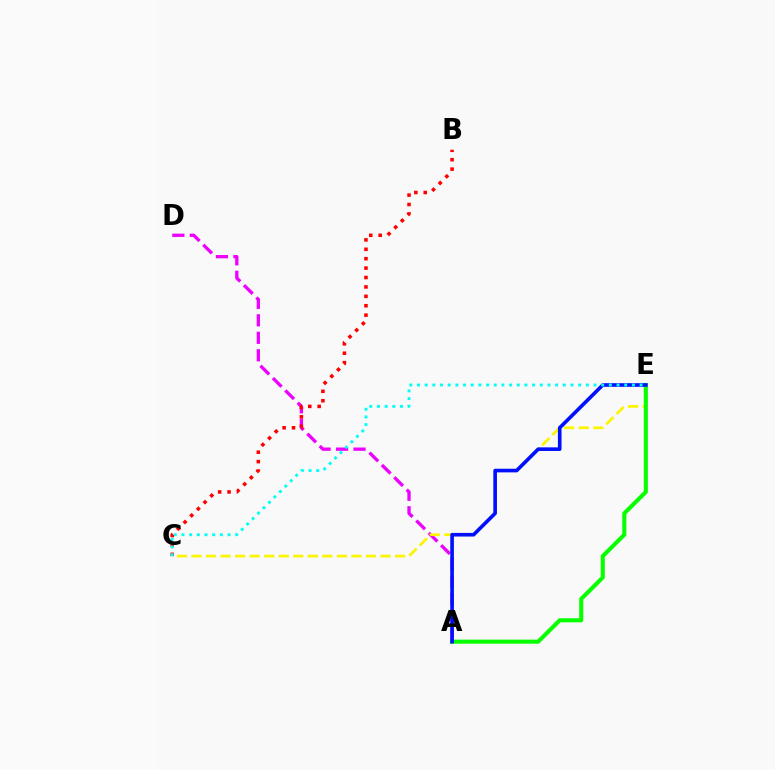{('A', 'D'): [{'color': '#ee00ff', 'line_style': 'dashed', 'thickness': 2.38}], ('C', 'E'): [{'color': '#fcf500', 'line_style': 'dashed', 'thickness': 1.98}, {'color': '#00fff6', 'line_style': 'dotted', 'thickness': 2.09}], ('A', 'E'): [{'color': '#08ff00', 'line_style': 'solid', 'thickness': 2.94}, {'color': '#0010ff', 'line_style': 'solid', 'thickness': 2.62}], ('B', 'C'): [{'color': '#ff0000', 'line_style': 'dotted', 'thickness': 2.56}]}